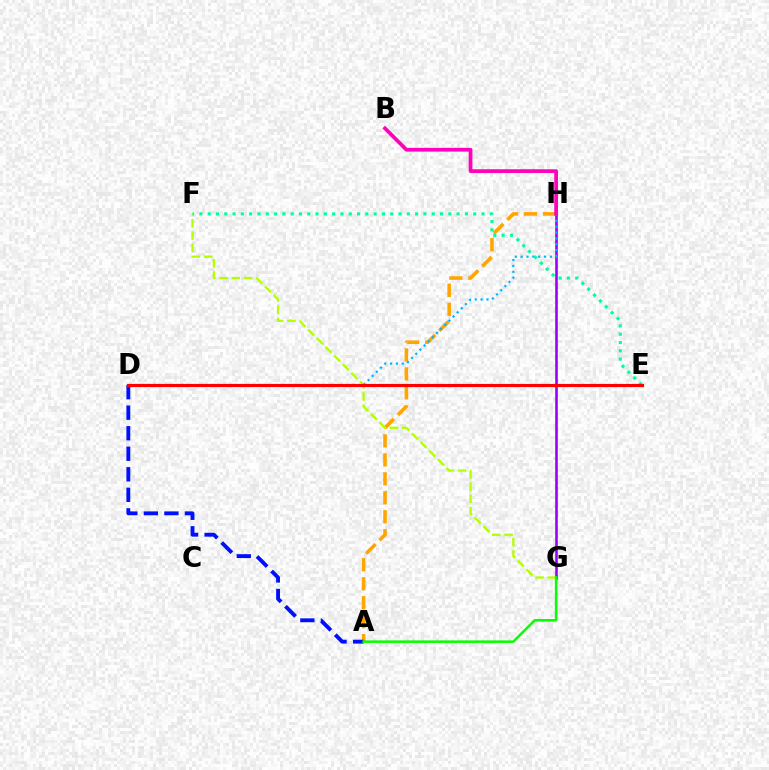{('A', 'H'): [{'color': '#ffa500', 'line_style': 'dashed', 'thickness': 2.58}], ('G', 'H'): [{'color': '#9b00ff', 'line_style': 'solid', 'thickness': 1.87}], ('A', 'D'): [{'color': '#0010ff', 'line_style': 'dashed', 'thickness': 2.79}], ('F', 'G'): [{'color': '#b3ff00', 'line_style': 'dashed', 'thickness': 1.67}], ('D', 'H'): [{'color': '#00b5ff', 'line_style': 'dotted', 'thickness': 1.59}], ('E', 'F'): [{'color': '#00ff9d', 'line_style': 'dotted', 'thickness': 2.25}], ('D', 'E'): [{'color': '#ff0000', 'line_style': 'solid', 'thickness': 2.27}], ('B', 'H'): [{'color': '#ff00bd', 'line_style': 'solid', 'thickness': 2.68}], ('A', 'G'): [{'color': '#08ff00', 'line_style': 'solid', 'thickness': 1.83}]}